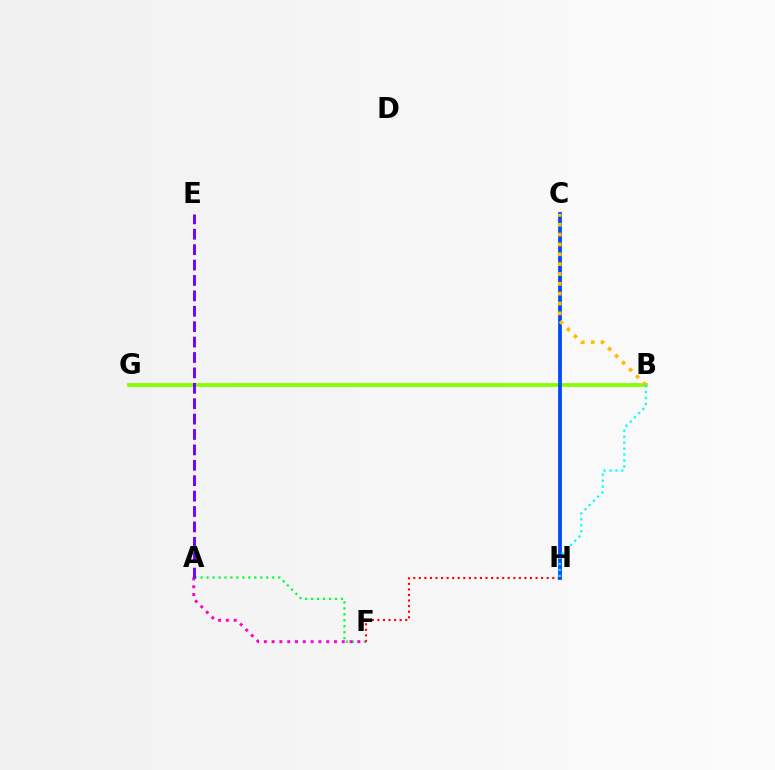{('F', 'H'): [{'color': '#ff0000', 'line_style': 'dotted', 'thickness': 1.51}], ('A', 'F'): [{'color': '#00ff39', 'line_style': 'dotted', 'thickness': 1.62}, {'color': '#ff00cf', 'line_style': 'dotted', 'thickness': 2.12}], ('B', 'G'): [{'color': '#84ff00', 'line_style': 'solid', 'thickness': 2.72}], ('C', 'H'): [{'color': '#004bff', 'line_style': 'solid', 'thickness': 2.73}], ('B', 'C'): [{'color': '#ffbd00', 'line_style': 'dotted', 'thickness': 2.68}], ('B', 'H'): [{'color': '#00fff6', 'line_style': 'dotted', 'thickness': 1.62}], ('A', 'E'): [{'color': '#7200ff', 'line_style': 'dashed', 'thickness': 2.09}]}